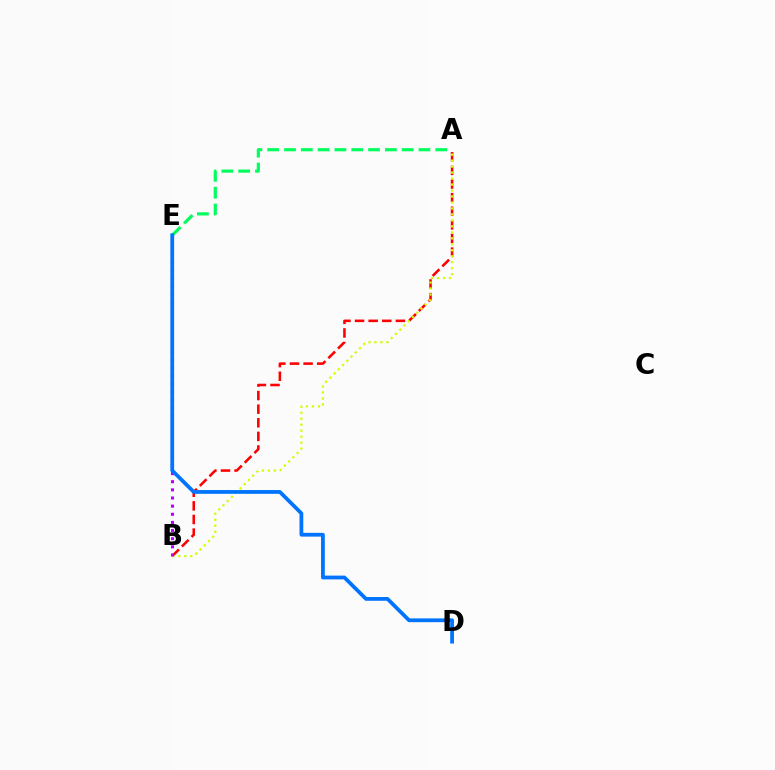{('A', 'B'): [{'color': '#ff0000', 'line_style': 'dashed', 'thickness': 1.85}, {'color': '#d1ff00', 'line_style': 'dotted', 'thickness': 1.62}], ('B', 'E'): [{'color': '#b900ff', 'line_style': 'dotted', 'thickness': 2.21}], ('A', 'E'): [{'color': '#00ff5c', 'line_style': 'dashed', 'thickness': 2.28}], ('D', 'E'): [{'color': '#0074ff', 'line_style': 'solid', 'thickness': 2.71}]}